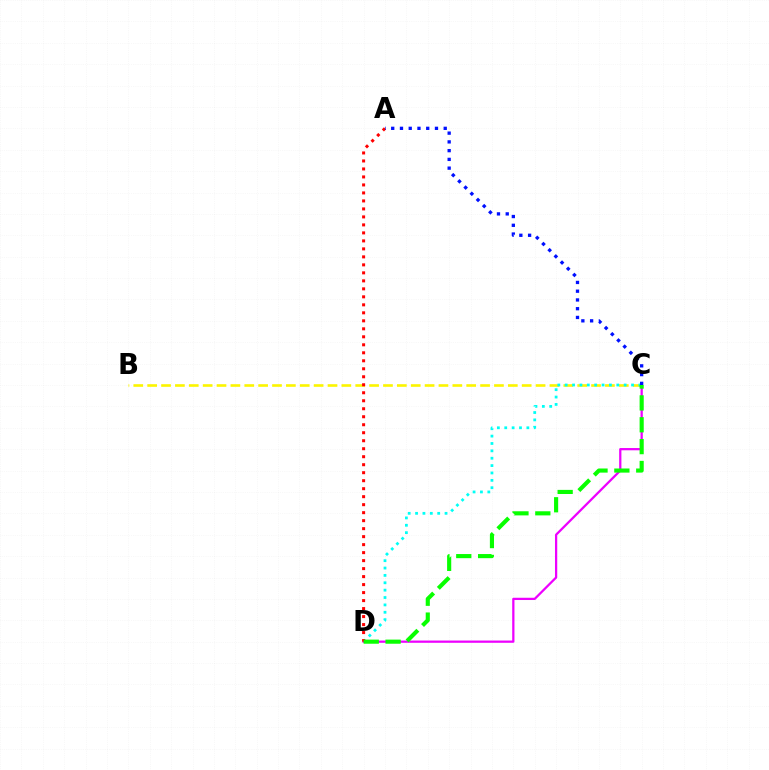{('C', 'D'): [{'color': '#ee00ff', 'line_style': 'solid', 'thickness': 1.62}, {'color': '#00fff6', 'line_style': 'dotted', 'thickness': 2.0}, {'color': '#08ff00', 'line_style': 'dashed', 'thickness': 2.97}], ('B', 'C'): [{'color': '#fcf500', 'line_style': 'dashed', 'thickness': 1.88}], ('A', 'D'): [{'color': '#ff0000', 'line_style': 'dotted', 'thickness': 2.17}], ('A', 'C'): [{'color': '#0010ff', 'line_style': 'dotted', 'thickness': 2.38}]}